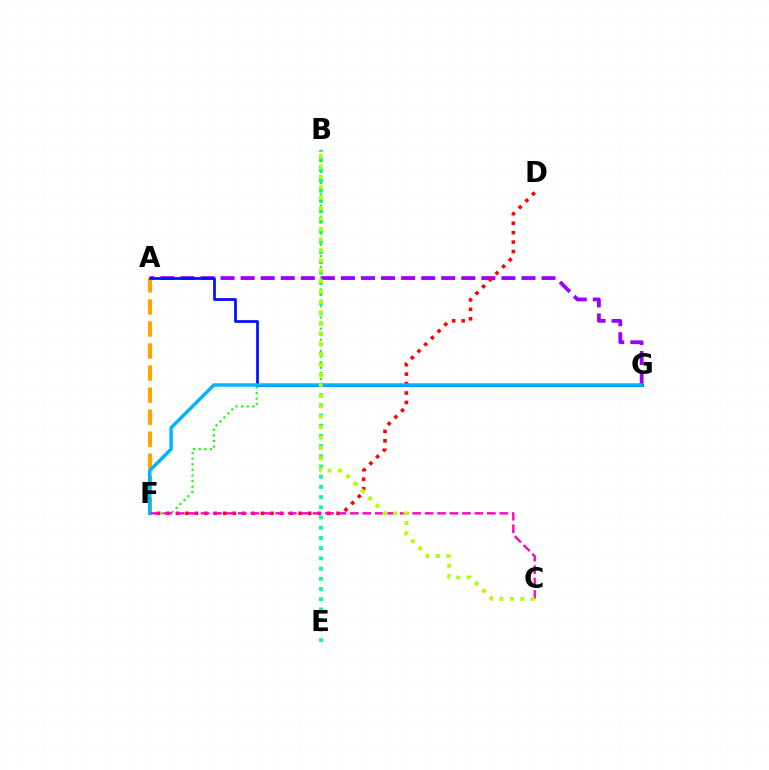{('A', 'G'): [{'color': '#9b00ff', 'line_style': 'dashed', 'thickness': 2.73}, {'color': '#0010ff', 'line_style': 'solid', 'thickness': 1.97}], ('B', 'E'): [{'color': '#00ff9d', 'line_style': 'dotted', 'thickness': 2.77}], ('B', 'F'): [{'color': '#08ff00', 'line_style': 'dotted', 'thickness': 1.52}], ('D', 'F'): [{'color': '#ff0000', 'line_style': 'dotted', 'thickness': 2.57}], ('A', 'F'): [{'color': '#ffa500', 'line_style': 'dashed', 'thickness': 2.99}], ('F', 'G'): [{'color': '#00b5ff', 'line_style': 'solid', 'thickness': 2.5}], ('C', 'F'): [{'color': '#ff00bd', 'line_style': 'dashed', 'thickness': 1.69}], ('B', 'C'): [{'color': '#b3ff00', 'line_style': 'dotted', 'thickness': 2.83}]}